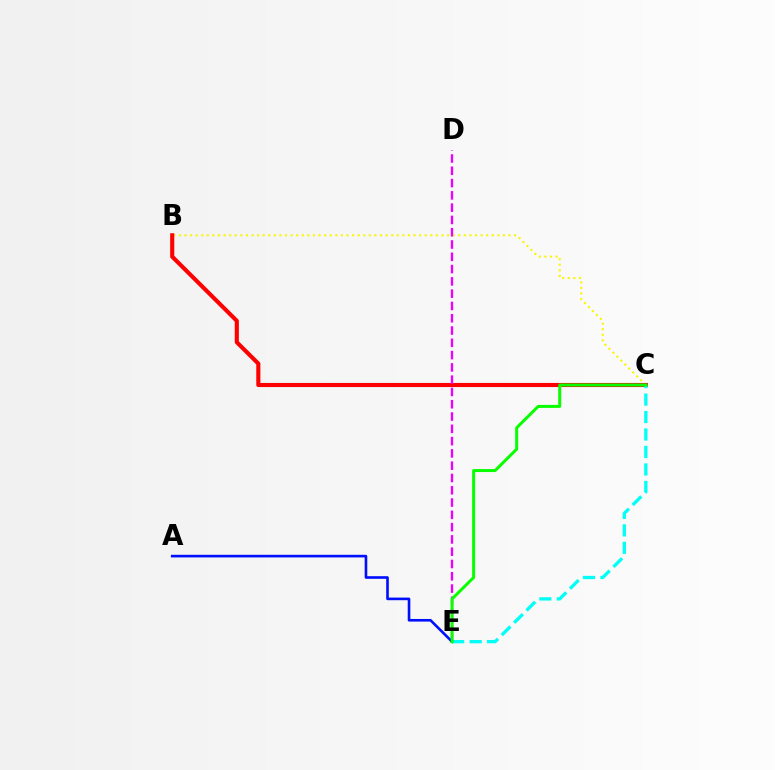{('B', 'C'): [{'color': '#fcf500', 'line_style': 'dotted', 'thickness': 1.52}, {'color': '#ff0000', 'line_style': 'solid', 'thickness': 2.96}], ('D', 'E'): [{'color': '#ee00ff', 'line_style': 'dashed', 'thickness': 1.67}], ('A', 'E'): [{'color': '#0010ff', 'line_style': 'solid', 'thickness': 1.89}], ('C', 'E'): [{'color': '#00fff6', 'line_style': 'dashed', 'thickness': 2.37}, {'color': '#08ff00', 'line_style': 'solid', 'thickness': 2.16}]}